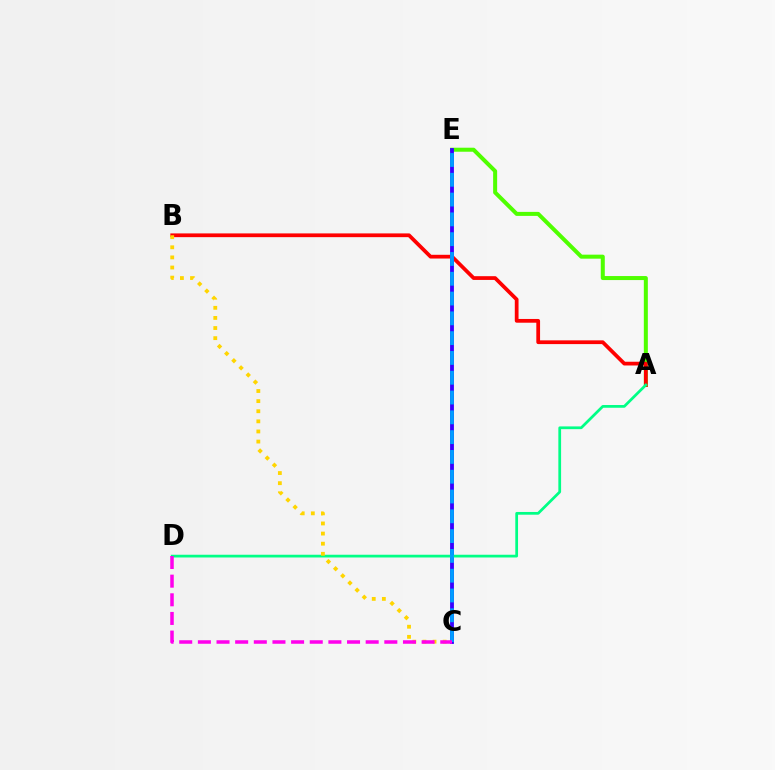{('A', 'E'): [{'color': '#4fff00', 'line_style': 'solid', 'thickness': 2.89}], ('A', 'B'): [{'color': '#ff0000', 'line_style': 'solid', 'thickness': 2.7}], ('C', 'E'): [{'color': '#3700ff', 'line_style': 'solid', 'thickness': 2.76}, {'color': '#009eff', 'line_style': 'dashed', 'thickness': 2.69}], ('A', 'D'): [{'color': '#00ff86', 'line_style': 'solid', 'thickness': 1.97}], ('B', 'C'): [{'color': '#ffd500', 'line_style': 'dotted', 'thickness': 2.75}], ('C', 'D'): [{'color': '#ff00ed', 'line_style': 'dashed', 'thickness': 2.53}]}